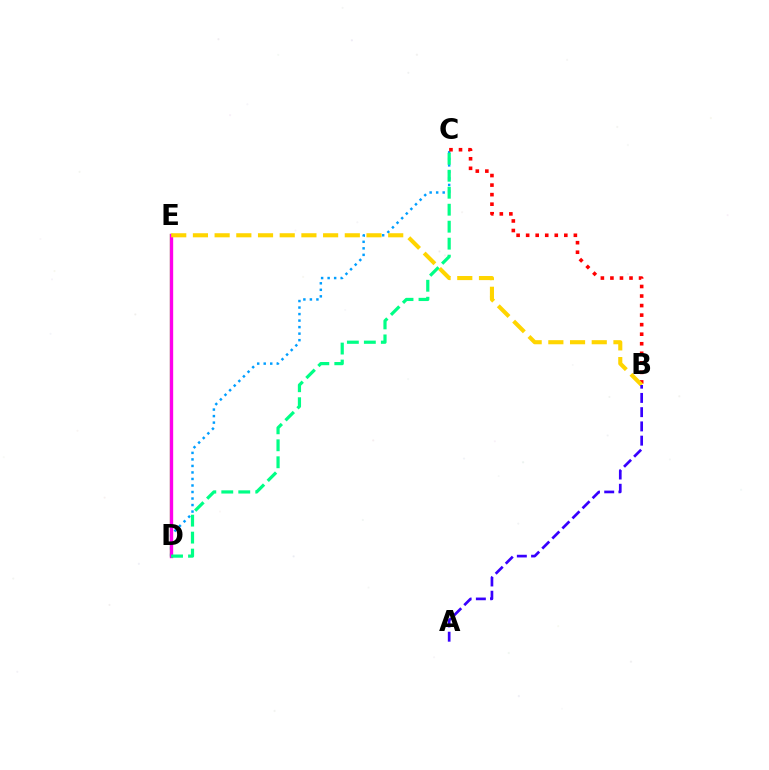{('D', 'E'): [{'color': '#4fff00', 'line_style': 'solid', 'thickness': 1.66}, {'color': '#ff00ed', 'line_style': 'solid', 'thickness': 2.41}], ('C', 'D'): [{'color': '#009eff', 'line_style': 'dotted', 'thickness': 1.77}, {'color': '#00ff86', 'line_style': 'dashed', 'thickness': 2.31}], ('B', 'C'): [{'color': '#ff0000', 'line_style': 'dotted', 'thickness': 2.59}], ('B', 'E'): [{'color': '#ffd500', 'line_style': 'dashed', 'thickness': 2.95}], ('A', 'B'): [{'color': '#3700ff', 'line_style': 'dashed', 'thickness': 1.94}]}